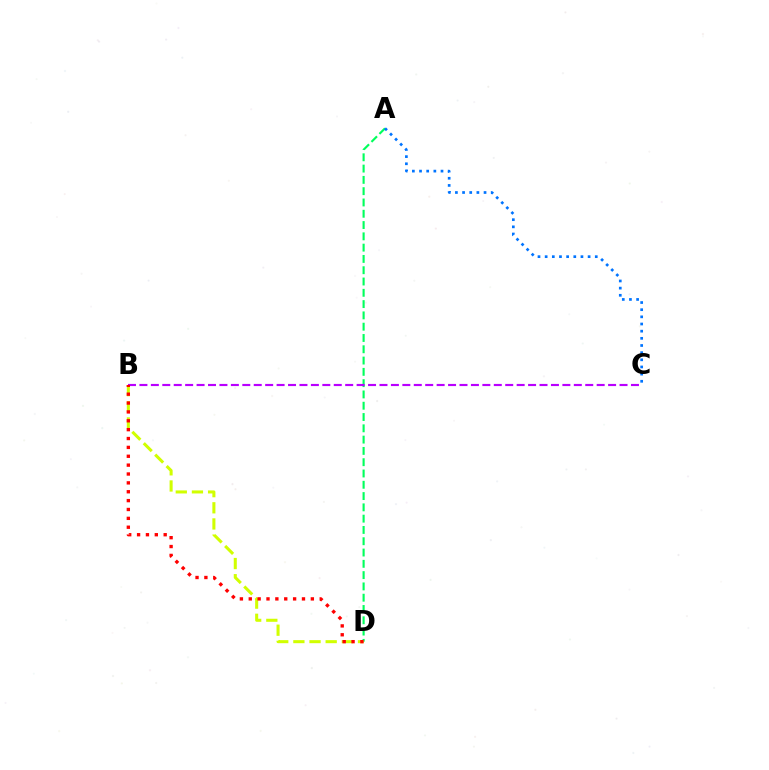{('A', 'D'): [{'color': '#00ff5c', 'line_style': 'dashed', 'thickness': 1.53}], ('B', 'D'): [{'color': '#d1ff00', 'line_style': 'dashed', 'thickness': 2.19}, {'color': '#ff0000', 'line_style': 'dotted', 'thickness': 2.41}], ('B', 'C'): [{'color': '#b900ff', 'line_style': 'dashed', 'thickness': 1.55}], ('A', 'C'): [{'color': '#0074ff', 'line_style': 'dotted', 'thickness': 1.94}]}